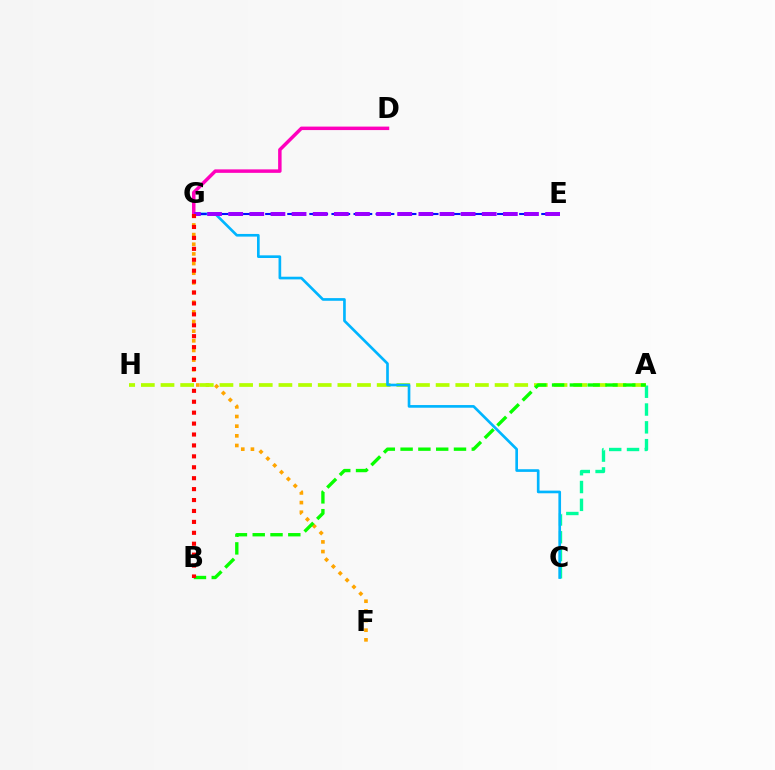{('F', 'G'): [{'color': '#ffa500', 'line_style': 'dotted', 'thickness': 2.62}], ('A', 'C'): [{'color': '#00ff9d', 'line_style': 'dashed', 'thickness': 2.42}], ('A', 'H'): [{'color': '#b3ff00', 'line_style': 'dashed', 'thickness': 2.67}], ('C', 'G'): [{'color': '#00b5ff', 'line_style': 'solid', 'thickness': 1.92}], ('E', 'G'): [{'color': '#0010ff', 'line_style': 'dashed', 'thickness': 1.5}, {'color': '#9b00ff', 'line_style': 'dashed', 'thickness': 2.87}], ('D', 'G'): [{'color': '#ff00bd', 'line_style': 'solid', 'thickness': 2.5}], ('A', 'B'): [{'color': '#08ff00', 'line_style': 'dashed', 'thickness': 2.42}], ('B', 'G'): [{'color': '#ff0000', 'line_style': 'dotted', 'thickness': 2.97}]}